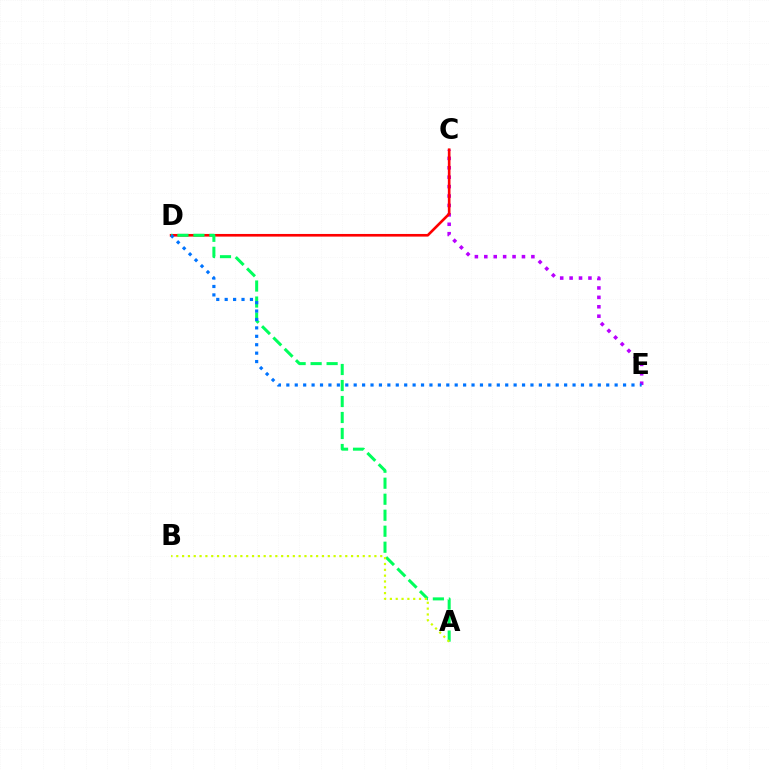{('C', 'E'): [{'color': '#b900ff', 'line_style': 'dotted', 'thickness': 2.56}], ('C', 'D'): [{'color': '#ff0000', 'line_style': 'solid', 'thickness': 1.9}], ('A', 'D'): [{'color': '#00ff5c', 'line_style': 'dashed', 'thickness': 2.17}], ('D', 'E'): [{'color': '#0074ff', 'line_style': 'dotted', 'thickness': 2.29}], ('A', 'B'): [{'color': '#d1ff00', 'line_style': 'dotted', 'thickness': 1.58}]}